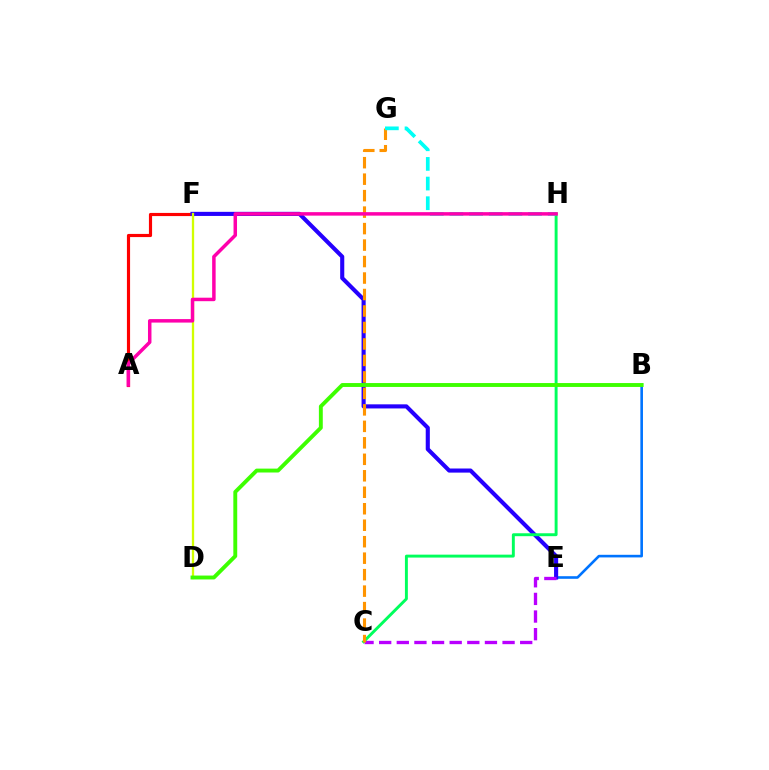{('B', 'E'): [{'color': '#0074ff', 'line_style': 'solid', 'thickness': 1.88}], ('A', 'F'): [{'color': '#ff0000', 'line_style': 'solid', 'thickness': 2.27}], ('E', 'F'): [{'color': '#2500ff', 'line_style': 'solid', 'thickness': 2.95}], ('C', 'E'): [{'color': '#b900ff', 'line_style': 'dashed', 'thickness': 2.39}], ('C', 'H'): [{'color': '#00ff5c', 'line_style': 'solid', 'thickness': 2.11}], ('D', 'F'): [{'color': '#d1ff00', 'line_style': 'solid', 'thickness': 1.66}], ('B', 'D'): [{'color': '#3dff00', 'line_style': 'solid', 'thickness': 2.8}], ('C', 'G'): [{'color': '#ff9400', 'line_style': 'dashed', 'thickness': 2.24}], ('G', 'H'): [{'color': '#00fff6', 'line_style': 'dashed', 'thickness': 2.67}], ('A', 'H'): [{'color': '#ff00ac', 'line_style': 'solid', 'thickness': 2.51}]}